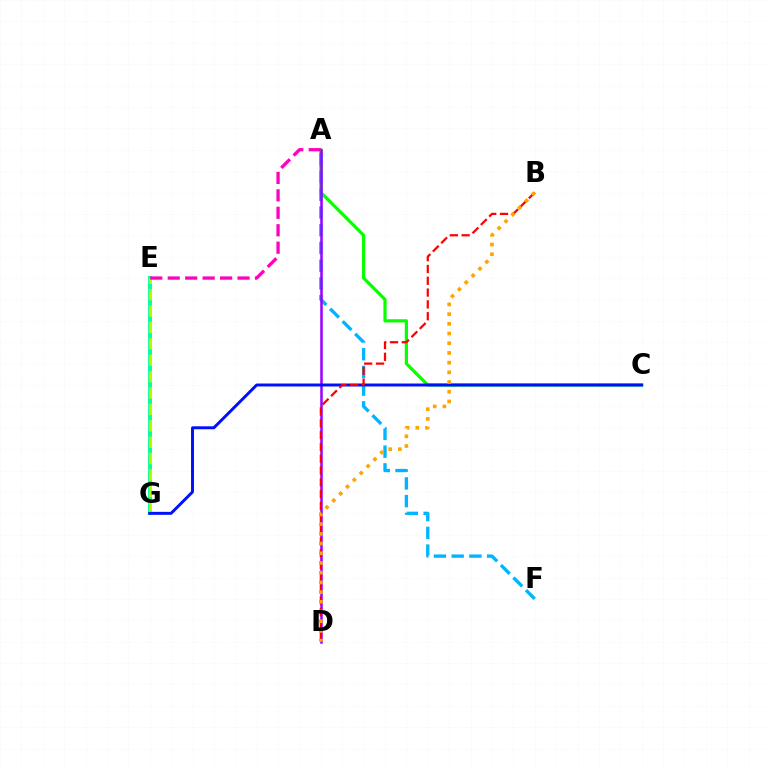{('A', 'C'): [{'color': '#08ff00', 'line_style': 'solid', 'thickness': 2.3}], ('A', 'F'): [{'color': '#00b5ff', 'line_style': 'dashed', 'thickness': 2.41}], ('A', 'D'): [{'color': '#9b00ff', 'line_style': 'solid', 'thickness': 1.81}], ('E', 'G'): [{'color': '#00ff9d', 'line_style': 'solid', 'thickness': 2.79}, {'color': '#b3ff00', 'line_style': 'dashed', 'thickness': 2.23}], ('C', 'G'): [{'color': '#0010ff', 'line_style': 'solid', 'thickness': 2.13}], ('A', 'E'): [{'color': '#ff00bd', 'line_style': 'dashed', 'thickness': 2.37}], ('B', 'D'): [{'color': '#ff0000', 'line_style': 'dashed', 'thickness': 1.6}, {'color': '#ffa500', 'line_style': 'dotted', 'thickness': 2.64}]}